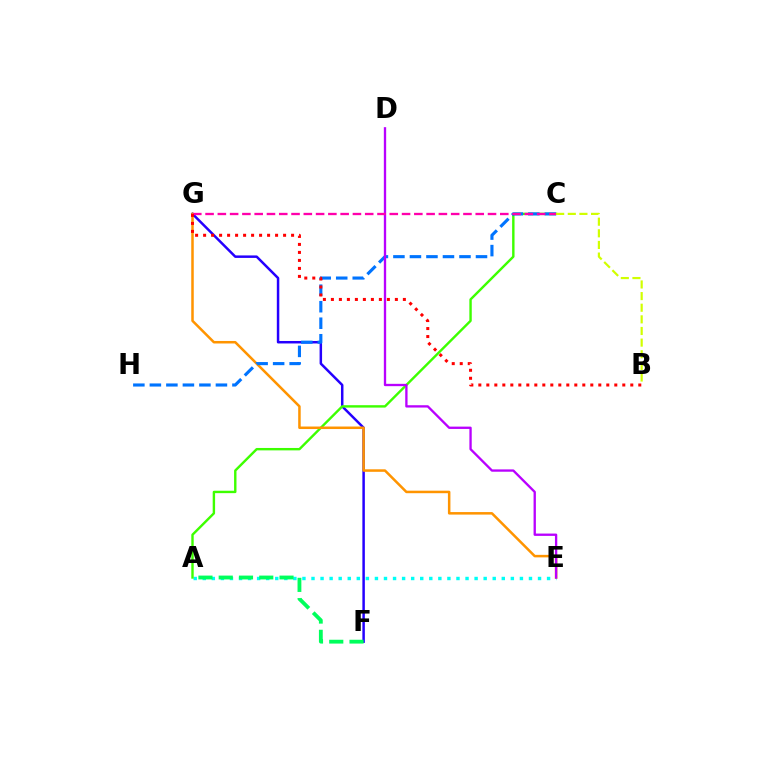{('A', 'E'): [{'color': '#00fff6', 'line_style': 'dotted', 'thickness': 2.46}], ('F', 'G'): [{'color': '#2500ff', 'line_style': 'solid', 'thickness': 1.79}], ('A', 'C'): [{'color': '#3dff00', 'line_style': 'solid', 'thickness': 1.73}], ('E', 'G'): [{'color': '#ff9400', 'line_style': 'solid', 'thickness': 1.81}], ('C', 'H'): [{'color': '#0074ff', 'line_style': 'dashed', 'thickness': 2.24}], ('D', 'E'): [{'color': '#b900ff', 'line_style': 'solid', 'thickness': 1.67}], ('A', 'F'): [{'color': '#00ff5c', 'line_style': 'dashed', 'thickness': 2.75}], ('B', 'C'): [{'color': '#d1ff00', 'line_style': 'dashed', 'thickness': 1.58}], ('C', 'G'): [{'color': '#ff00ac', 'line_style': 'dashed', 'thickness': 1.67}], ('B', 'G'): [{'color': '#ff0000', 'line_style': 'dotted', 'thickness': 2.17}]}